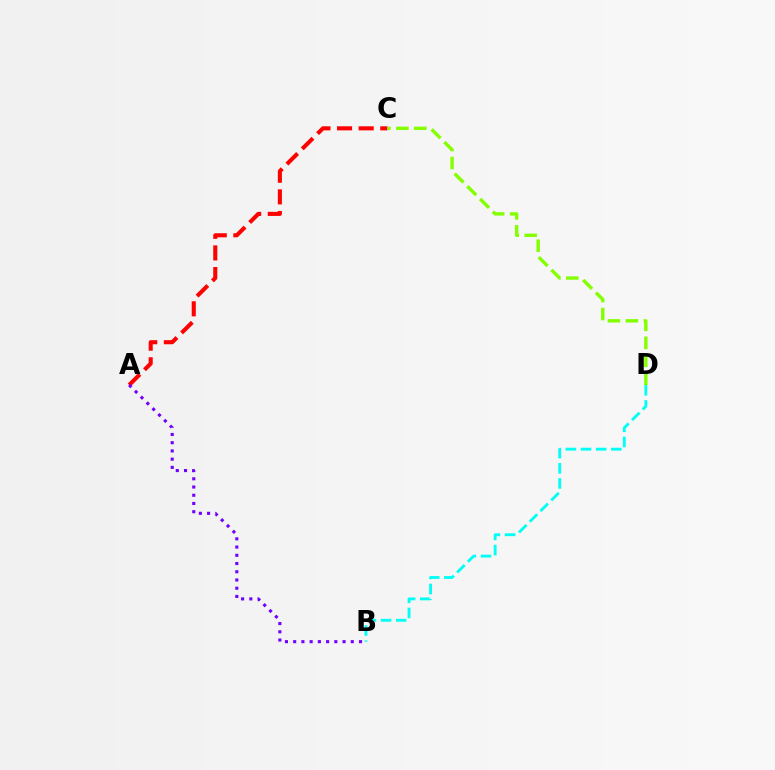{('A', 'C'): [{'color': '#ff0000', 'line_style': 'dashed', 'thickness': 2.94}], ('B', 'D'): [{'color': '#00fff6', 'line_style': 'dashed', 'thickness': 2.06}], ('A', 'B'): [{'color': '#7200ff', 'line_style': 'dotted', 'thickness': 2.24}], ('C', 'D'): [{'color': '#84ff00', 'line_style': 'dashed', 'thickness': 2.44}]}